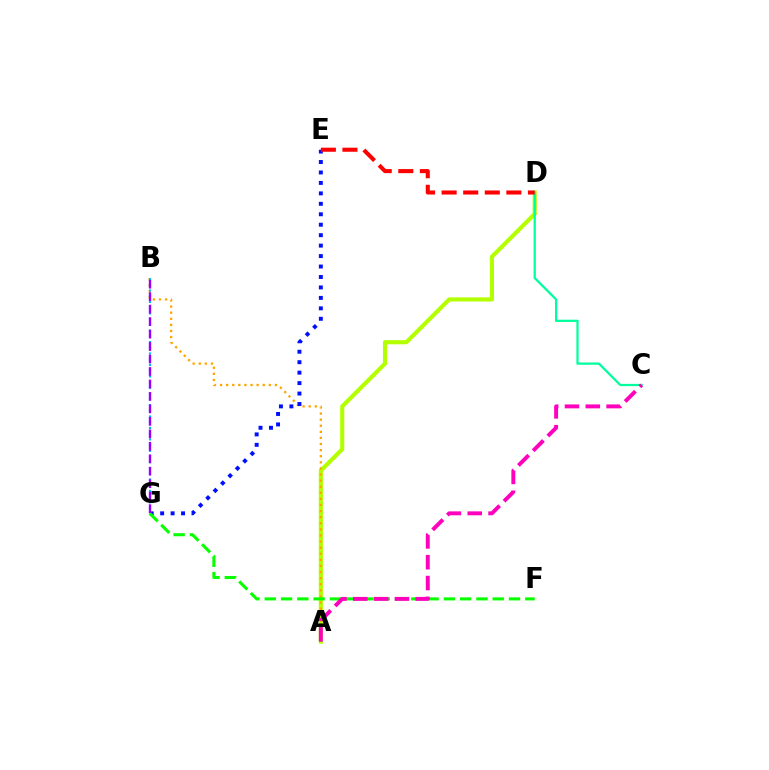{('A', 'D'): [{'color': '#b3ff00', 'line_style': 'solid', 'thickness': 2.97}], ('C', 'D'): [{'color': '#00ff9d', 'line_style': 'solid', 'thickness': 1.62}], ('A', 'B'): [{'color': '#ffa500', 'line_style': 'dotted', 'thickness': 1.66}], ('B', 'G'): [{'color': '#00b5ff', 'line_style': 'dotted', 'thickness': 1.56}, {'color': '#9b00ff', 'line_style': 'dashed', 'thickness': 1.69}], ('E', 'G'): [{'color': '#0010ff', 'line_style': 'dotted', 'thickness': 2.84}], ('F', 'G'): [{'color': '#08ff00', 'line_style': 'dashed', 'thickness': 2.21}], ('D', 'E'): [{'color': '#ff0000', 'line_style': 'dashed', 'thickness': 2.93}], ('A', 'C'): [{'color': '#ff00bd', 'line_style': 'dashed', 'thickness': 2.83}]}